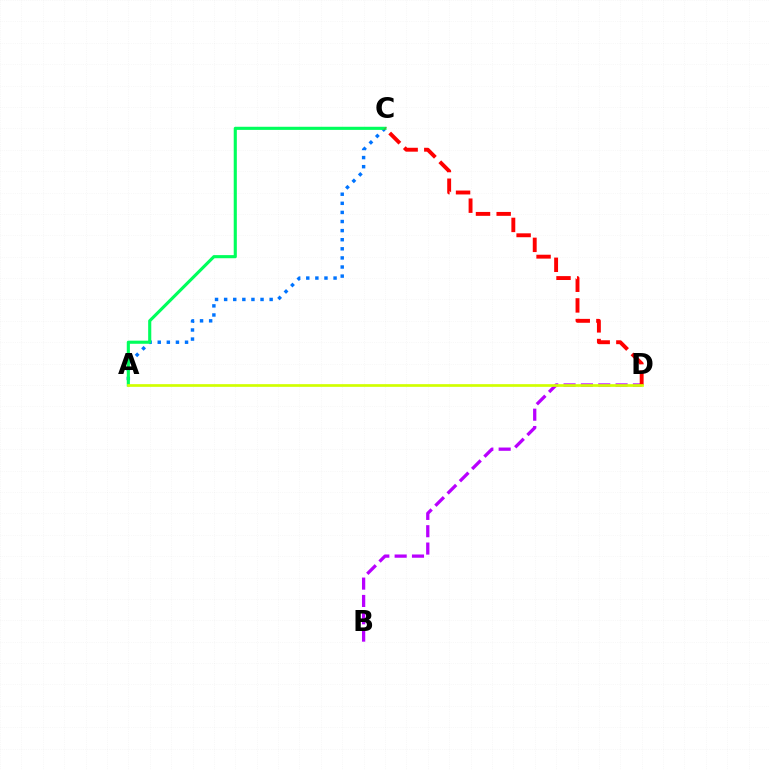{('A', 'C'): [{'color': '#0074ff', 'line_style': 'dotted', 'thickness': 2.47}, {'color': '#00ff5c', 'line_style': 'solid', 'thickness': 2.25}], ('B', 'D'): [{'color': '#b900ff', 'line_style': 'dashed', 'thickness': 2.36}], ('C', 'D'): [{'color': '#ff0000', 'line_style': 'dashed', 'thickness': 2.81}], ('A', 'D'): [{'color': '#d1ff00', 'line_style': 'solid', 'thickness': 1.94}]}